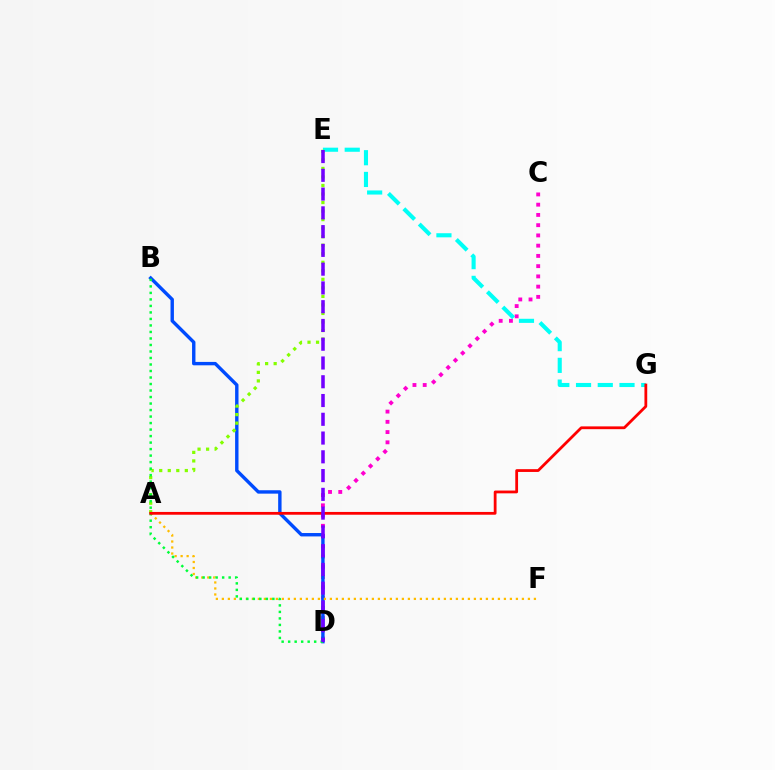{('C', 'D'): [{'color': '#ff00cf', 'line_style': 'dotted', 'thickness': 2.78}], ('B', 'D'): [{'color': '#004bff', 'line_style': 'solid', 'thickness': 2.45}, {'color': '#00ff39', 'line_style': 'dotted', 'thickness': 1.77}], ('A', 'F'): [{'color': '#ffbd00', 'line_style': 'dotted', 'thickness': 1.63}], ('E', 'G'): [{'color': '#00fff6', 'line_style': 'dashed', 'thickness': 2.95}], ('A', 'E'): [{'color': '#84ff00', 'line_style': 'dotted', 'thickness': 2.32}], ('A', 'G'): [{'color': '#ff0000', 'line_style': 'solid', 'thickness': 2.0}], ('D', 'E'): [{'color': '#7200ff', 'line_style': 'dashed', 'thickness': 2.55}]}